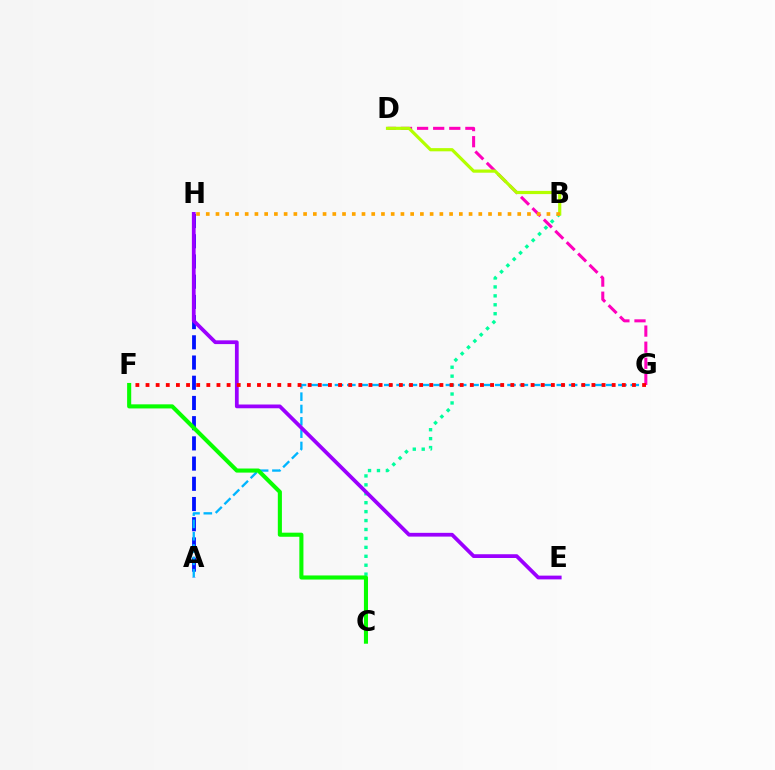{('D', 'G'): [{'color': '#ff00bd', 'line_style': 'dashed', 'thickness': 2.19}], ('A', 'H'): [{'color': '#0010ff', 'line_style': 'dashed', 'thickness': 2.75}], ('B', 'C'): [{'color': '#00ff9d', 'line_style': 'dotted', 'thickness': 2.43}], ('A', 'G'): [{'color': '#00b5ff', 'line_style': 'dashed', 'thickness': 1.67}], ('E', 'H'): [{'color': '#9b00ff', 'line_style': 'solid', 'thickness': 2.7}], ('B', 'D'): [{'color': '#b3ff00', 'line_style': 'solid', 'thickness': 2.3}], ('F', 'G'): [{'color': '#ff0000', 'line_style': 'dotted', 'thickness': 2.75}], ('B', 'H'): [{'color': '#ffa500', 'line_style': 'dotted', 'thickness': 2.64}], ('C', 'F'): [{'color': '#08ff00', 'line_style': 'solid', 'thickness': 2.94}]}